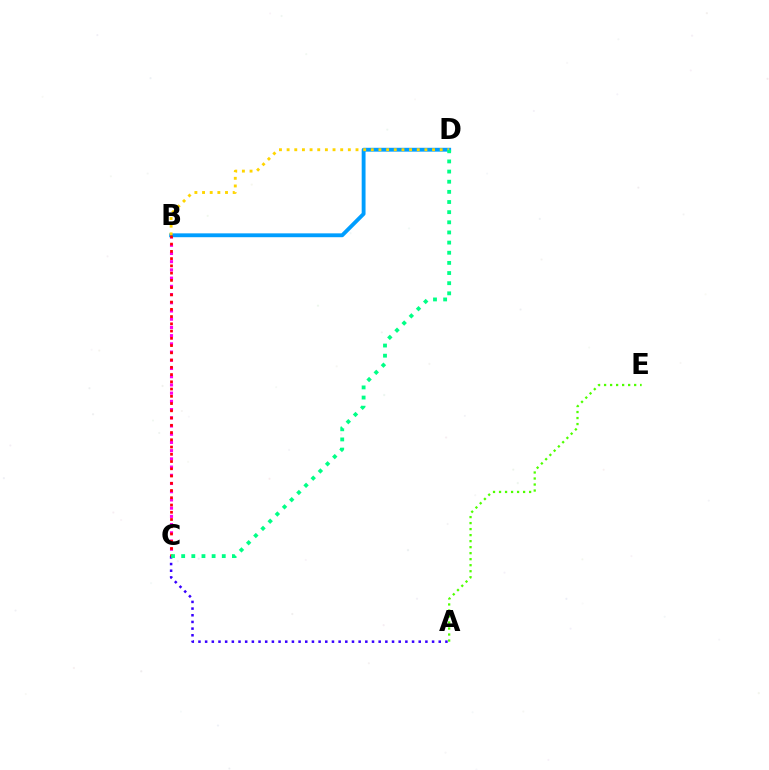{('B', 'C'): [{'color': '#ff00ed', 'line_style': 'dotted', 'thickness': 2.23}, {'color': '#ff0000', 'line_style': 'dotted', 'thickness': 1.97}], ('B', 'D'): [{'color': '#009eff', 'line_style': 'solid', 'thickness': 2.78}, {'color': '#ffd500', 'line_style': 'dotted', 'thickness': 2.08}], ('A', 'C'): [{'color': '#3700ff', 'line_style': 'dotted', 'thickness': 1.81}], ('A', 'E'): [{'color': '#4fff00', 'line_style': 'dotted', 'thickness': 1.63}], ('C', 'D'): [{'color': '#00ff86', 'line_style': 'dotted', 'thickness': 2.76}]}